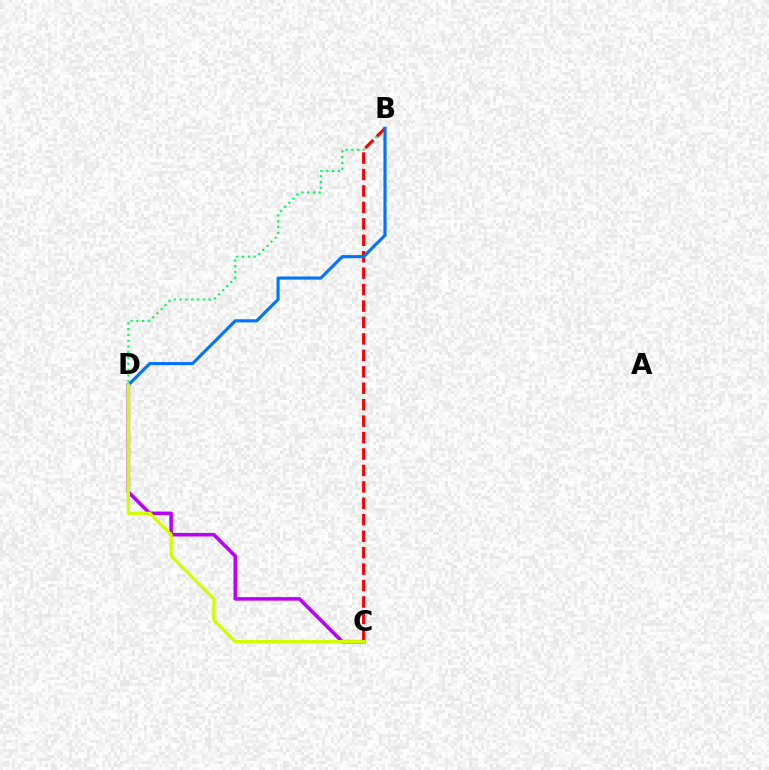{('C', 'D'): [{'color': '#b900ff', 'line_style': 'solid', 'thickness': 2.56}, {'color': '#d1ff00', 'line_style': 'solid', 'thickness': 2.35}], ('B', 'D'): [{'color': '#00ff5c', 'line_style': 'dotted', 'thickness': 1.57}, {'color': '#0074ff', 'line_style': 'solid', 'thickness': 2.25}], ('B', 'C'): [{'color': '#ff0000', 'line_style': 'dashed', 'thickness': 2.23}]}